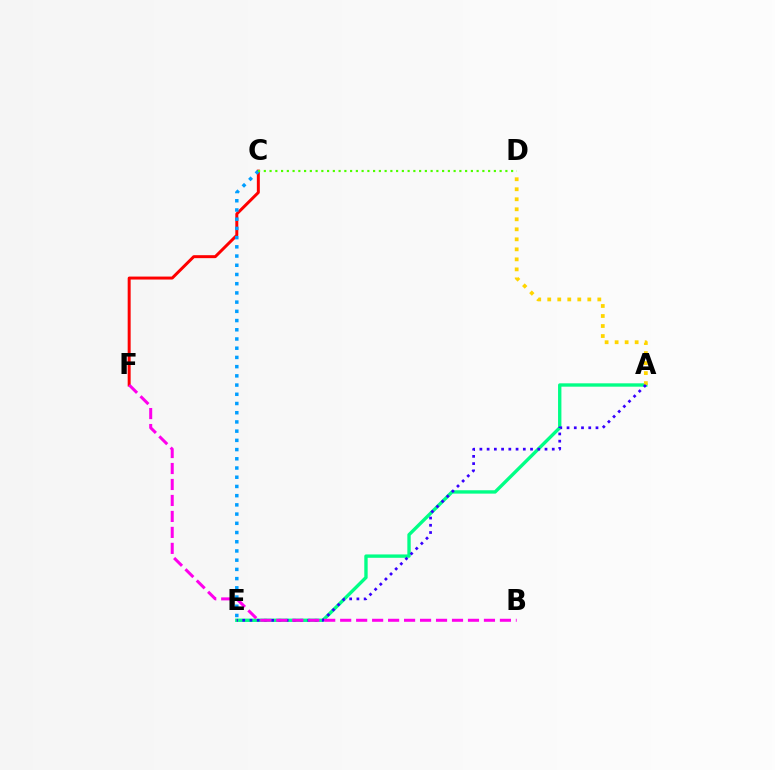{('A', 'E'): [{'color': '#00ff86', 'line_style': 'solid', 'thickness': 2.42}, {'color': '#3700ff', 'line_style': 'dotted', 'thickness': 1.97}], ('C', 'F'): [{'color': '#ff0000', 'line_style': 'solid', 'thickness': 2.14}], ('C', 'E'): [{'color': '#009eff', 'line_style': 'dotted', 'thickness': 2.5}], ('C', 'D'): [{'color': '#4fff00', 'line_style': 'dotted', 'thickness': 1.56}], ('A', 'D'): [{'color': '#ffd500', 'line_style': 'dotted', 'thickness': 2.72}], ('B', 'F'): [{'color': '#ff00ed', 'line_style': 'dashed', 'thickness': 2.17}]}